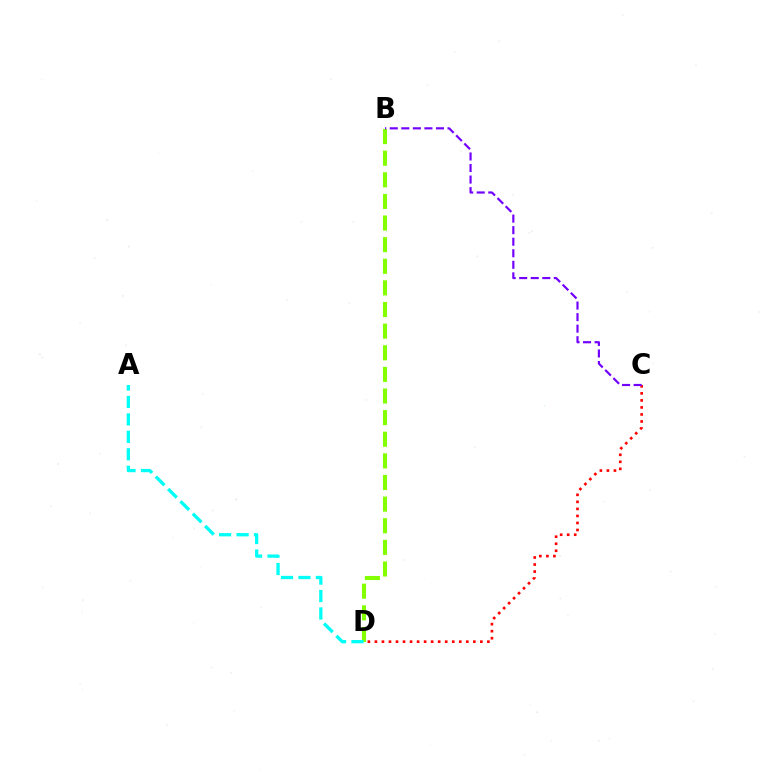{('B', 'D'): [{'color': '#84ff00', 'line_style': 'dashed', 'thickness': 2.94}], ('C', 'D'): [{'color': '#ff0000', 'line_style': 'dotted', 'thickness': 1.91}], ('A', 'D'): [{'color': '#00fff6', 'line_style': 'dashed', 'thickness': 2.37}], ('B', 'C'): [{'color': '#7200ff', 'line_style': 'dashed', 'thickness': 1.57}]}